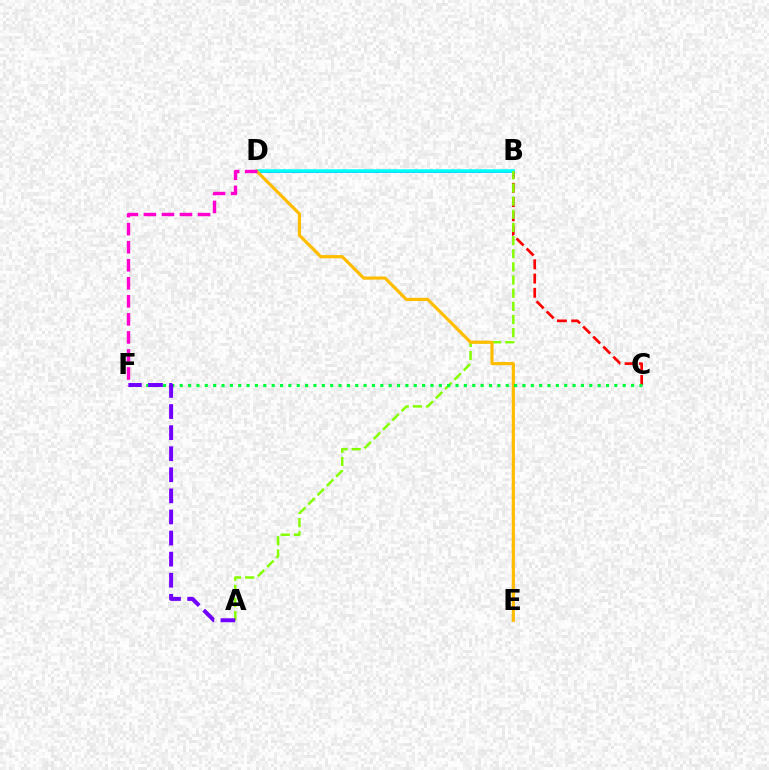{('B', 'C'): [{'color': '#ff0000', 'line_style': 'dashed', 'thickness': 1.93}], ('B', 'D'): [{'color': '#004bff', 'line_style': 'solid', 'thickness': 1.84}, {'color': '#00fff6', 'line_style': 'solid', 'thickness': 2.52}], ('A', 'B'): [{'color': '#84ff00', 'line_style': 'dashed', 'thickness': 1.79}], ('D', 'E'): [{'color': '#ffbd00', 'line_style': 'solid', 'thickness': 2.29}], ('D', 'F'): [{'color': '#ff00cf', 'line_style': 'dashed', 'thickness': 2.45}], ('C', 'F'): [{'color': '#00ff39', 'line_style': 'dotted', 'thickness': 2.27}], ('A', 'F'): [{'color': '#7200ff', 'line_style': 'dashed', 'thickness': 2.86}]}